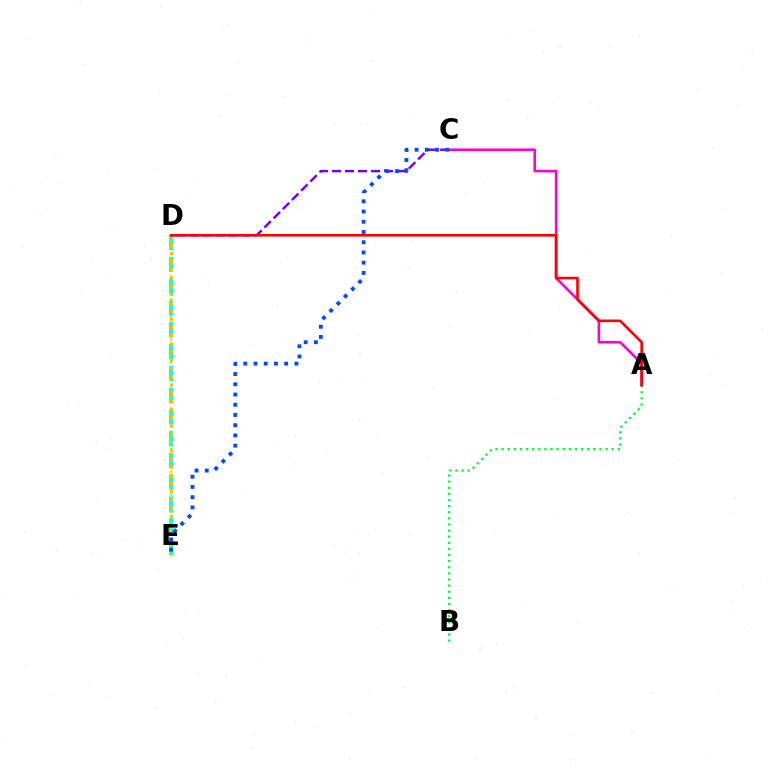{('D', 'E'): [{'color': '#00fff6', 'line_style': 'dashed', 'thickness': 2.96}, {'color': '#84ff00', 'line_style': 'dotted', 'thickness': 1.56}, {'color': '#ffbd00', 'line_style': 'dotted', 'thickness': 2.23}], ('A', 'B'): [{'color': '#00ff39', 'line_style': 'dotted', 'thickness': 1.66}], ('A', 'C'): [{'color': '#ff00cf', 'line_style': 'solid', 'thickness': 1.87}], ('C', 'D'): [{'color': '#7200ff', 'line_style': 'dashed', 'thickness': 1.77}], ('A', 'D'): [{'color': '#ff0000', 'line_style': 'solid', 'thickness': 1.88}], ('C', 'E'): [{'color': '#004bff', 'line_style': 'dotted', 'thickness': 2.78}]}